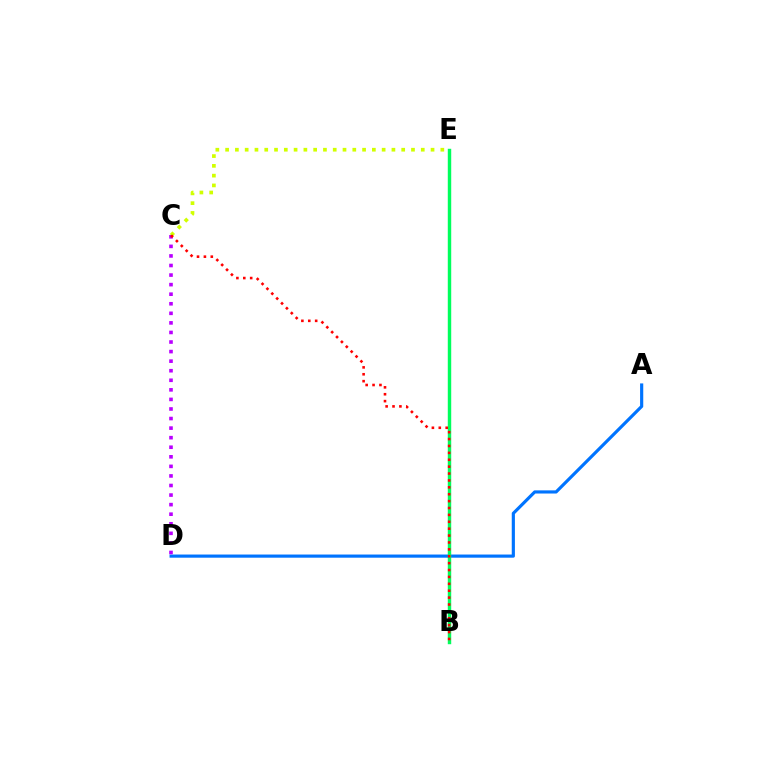{('A', 'D'): [{'color': '#0074ff', 'line_style': 'solid', 'thickness': 2.28}], ('C', 'E'): [{'color': '#d1ff00', 'line_style': 'dotted', 'thickness': 2.66}], ('C', 'D'): [{'color': '#b900ff', 'line_style': 'dotted', 'thickness': 2.6}], ('B', 'E'): [{'color': '#00ff5c', 'line_style': 'solid', 'thickness': 2.47}], ('B', 'C'): [{'color': '#ff0000', 'line_style': 'dotted', 'thickness': 1.87}]}